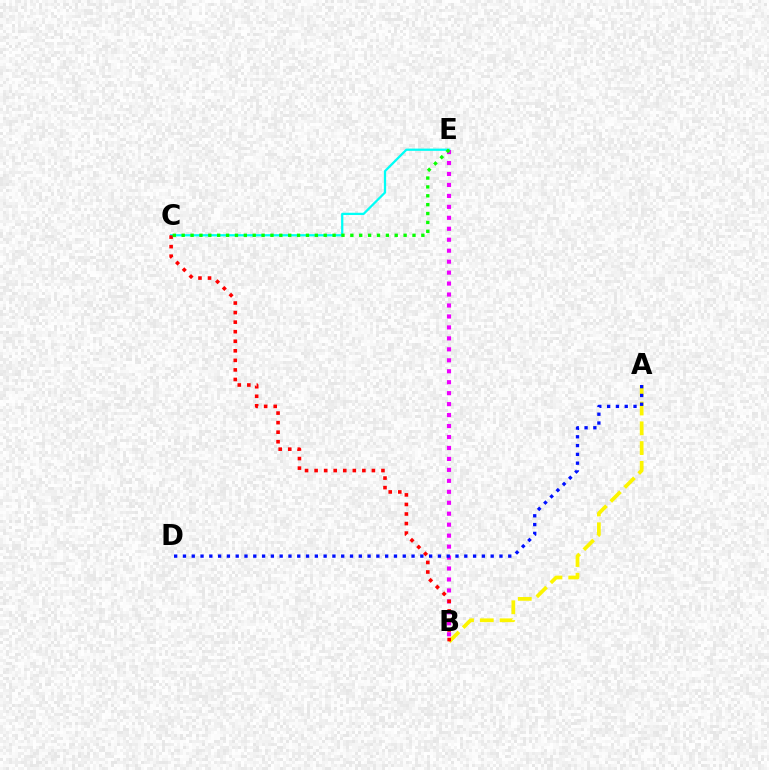{('A', 'B'): [{'color': '#fcf500', 'line_style': 'dashed', 'thickness': 2.69}], ('C', 'E'): [{'color': '#00fff6', 'line_style': 'solid', 'thickness': 1.63}, {'color': '#08ff00', 'line_style': 'dotted', 'thickness': 2.41}], ('B', 'E'): [{'color': '#ee00ff', 'line_style': 'dotted', 'thickness': 2.98}], ('B', 'C'): [{'color': '#ff0000', 'line_style': 'dotted', 'thickness': 2.6}], ('A', 'D'): [{'color': '#0010ff', 'line_style': 'dotted', 'thickness': 2.39}]}